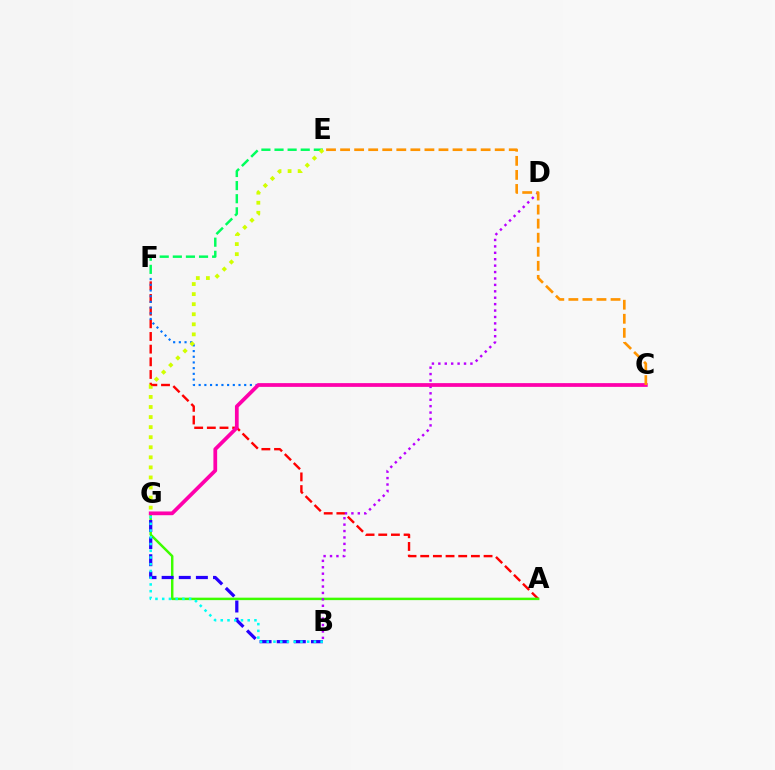{('A', 'F'): [{'color': '#ff0000', 'line_style': 'dashed', 'thickness': 1.72}], ('E', 'F'): [{'color': '#00ff5c', 'line_style': 'dashed', 'thickness': 1.78}], ('A', 'G'): [{'color': '#3dff00', 'line_style': 'solid', 'thickness': 1.77}], ('B', 'D'): [{'color': '#b900ff', 'line_style': 'dotted', 'thickness': 1.74}], ('C', 'F'): [{'color': '#0074ff', 'line_style': 'dotted', 'thickness': 1.55}], ('B', 'G'): [{'color': '#2500ff', 'line_style': 'dashed', 'thickness': 2.33}, {'color': '#00fff6', 'line_style': 'dotted', 'thickness': 1.83}], ('C', 'G'): [{'color': '#ff00ac', 'line_style': 'solid', 'thickness': 2.69}], ('C', 'E'): [{'color': '#ff9400', 'line_style': 'dashed', 'thickness': 1.91}], ('E', 'G'): [{'color': '#d1ff00', 'line_style': 'dotted', 'thickness': 2.73}]}